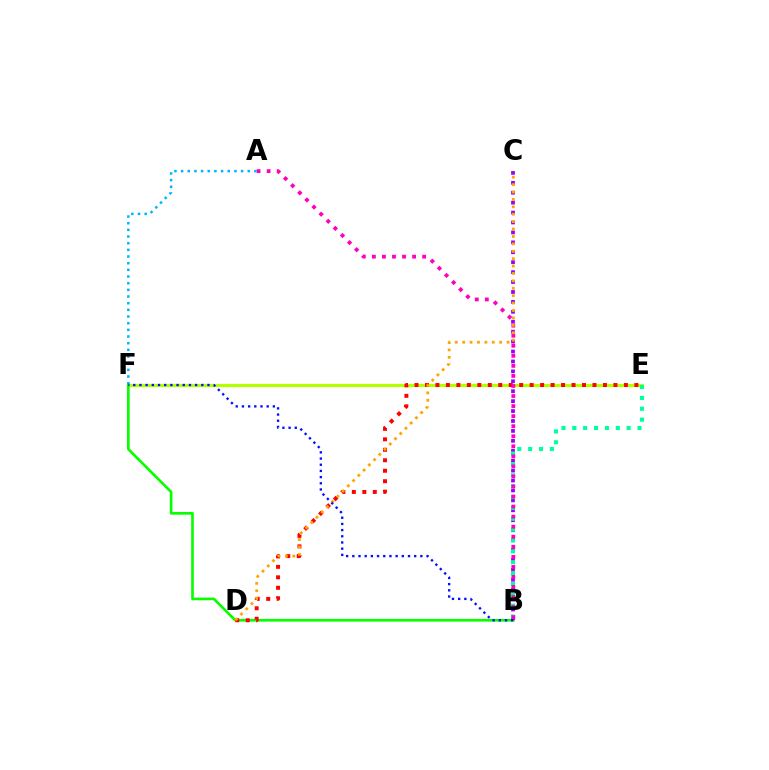{('E', 'F'): [{'color': '#b3ff00', 'line_style': 'solid', 'thickness': 2.28}], ('B', 'F'): [{'color': '#08ff00', 'line_style': 'solid', 'thickness': 1.92}, {'color': '#0010ff', 'line_style': 'dotted', 'thickness': 1.68}], ('D', 'E'): [{'color': '#ff0000', 'line_style': 'dotted', 'thickness': 2.84}], ('B', 'C'): [{'color': '#9b00ff', 'line_style': 'dotted', 'thickness': 2.7}], ('B', 'E'): [{'color': '#00ff9d', 'line_style': 'dotted', 'thickness': 2.95}], ('A', 'B'): [{'color': '#ff00bd', 'line_style': 'dotted', 'thickness': 2.73}], ('C', 'D'): [{'color': '#ffa500', 'line_style': 'dotted', 'thickness': 2.01}], ('A', 'F'): [{'color': '#00b5ff', 'line_style': 'dotted', 'thickness': 1.81}]}